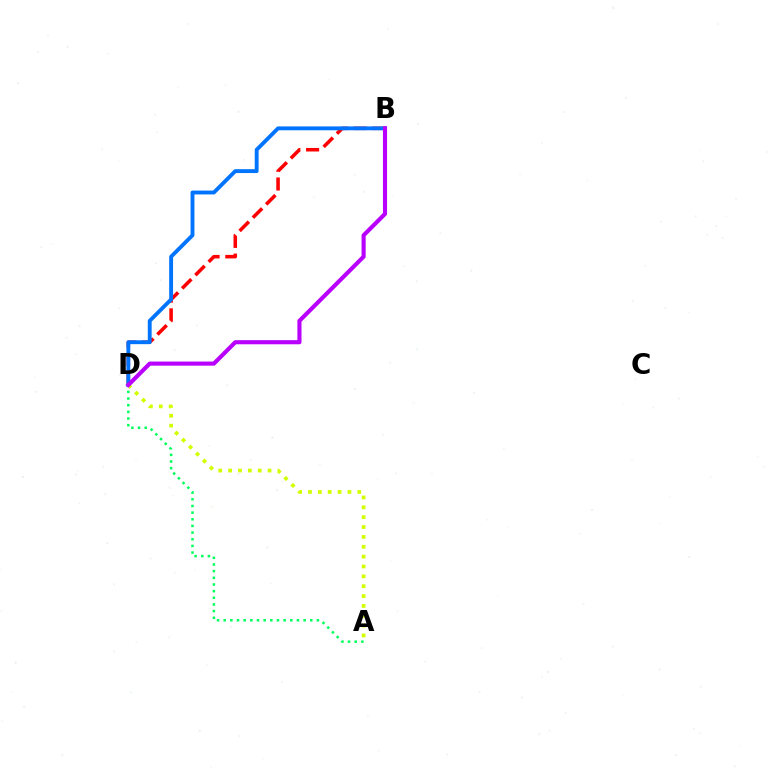{('A', 'D'): [{'color': '#00ff5c', 'line_style': 'dotted', 'thickness': 1.81}, {'color': '#d1ff00', 'line_style': 'dotted', 'thickness': 2.68}], ('B', 'D'): [{'color': '#ff0000', 'line_style': 'dashed', 'thickness': 2.55}, {'color': '#0074ff', 'line_style': 'solid', 'thickness': 2.79}, {'color': '#b900ff', 'line_style': 'solid', 'thickness': 2.96}]}